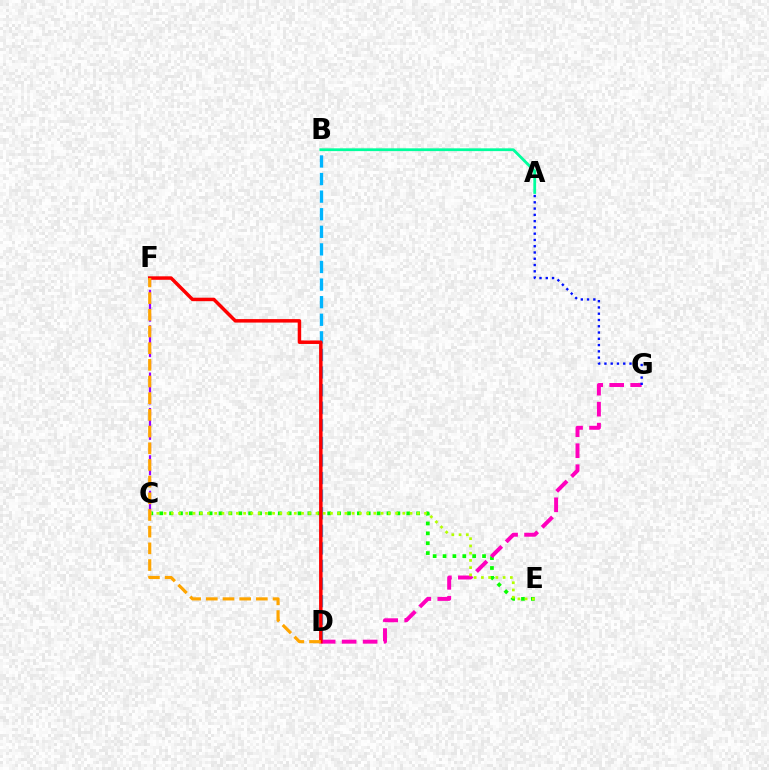{('B', 'D'): [{'color': '#00b5ff', 'line_style': 'dashed', 'thickness': 2.39}], ('C', 'F'): [{'color': '#9b00ff', 'line_style': 'dashed', 'thickness': 1.61}], ('C', 'E'): [{'color': '#08ff00', 'line_style': 'dotted', 'thickness': 2.68}, {'color': '#b3ff00', 'line_style': 'dotted', 'thickness': 1.97}], ('D', 'G'): [{'color': '#ff00bd', 'line_style': 'dashed', 'thickness': 2.85}], ('A', 'G'): [{'color': '#0010ff', 'line_style': 'dotted', 'thickness': 1.7}], ('D', 'F'): [{'color': '#ff0000', 'line_style': 'solid', 'thickness': 2.51}, {'color': '#ffa500', 'line_style': 'dashed', 'thickness': 2.27}], ('A', 'B'): [{'color': '#00ff9d', 'line_style': 'solid', 'thickness': 2.0}]}